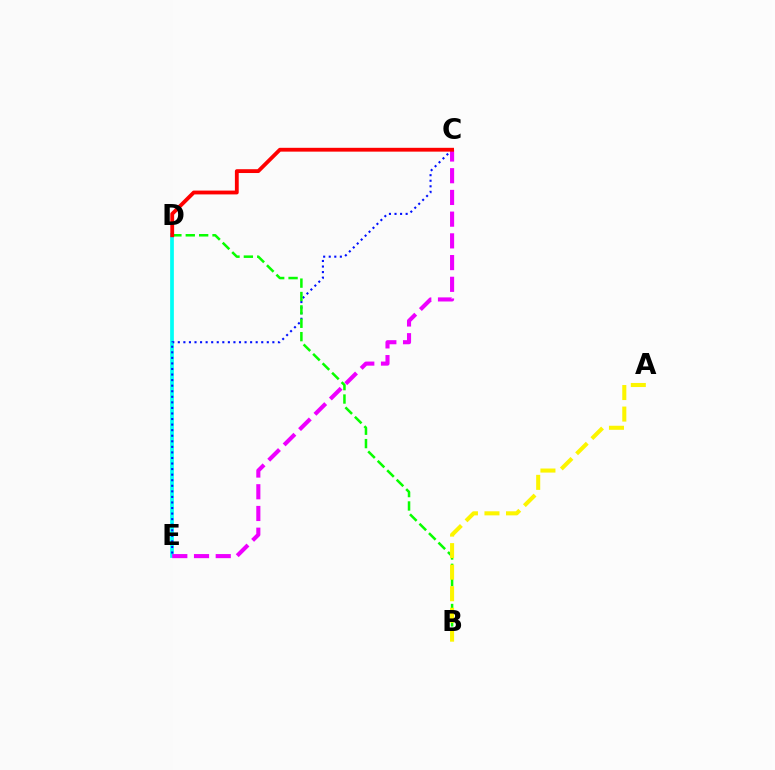{('D', 'E'): [{'color': '#00fff6', 'line_style': 'solid', 'thickness': 2.68}], ('C', 'E'): [{'color': '#0010ff', 'line_style': 'dotted', 'thickness': 1.51}, {'color': '#ee00ff', 'line_style': 'dashed', 'thickness': 2.95}], ('B', 'D'): [{'color': '#08ff00', 'line_style': 'dashed', 'thickness': 1.82}], ('A', 'B'): [{'color': '#fcf500', 'line_style': 'dashed', 'thickness': 2.93}], ('C', 'D'): [{'color': '#ff0000', 'line_style': 'solid', 'thickness': 2.75}]}